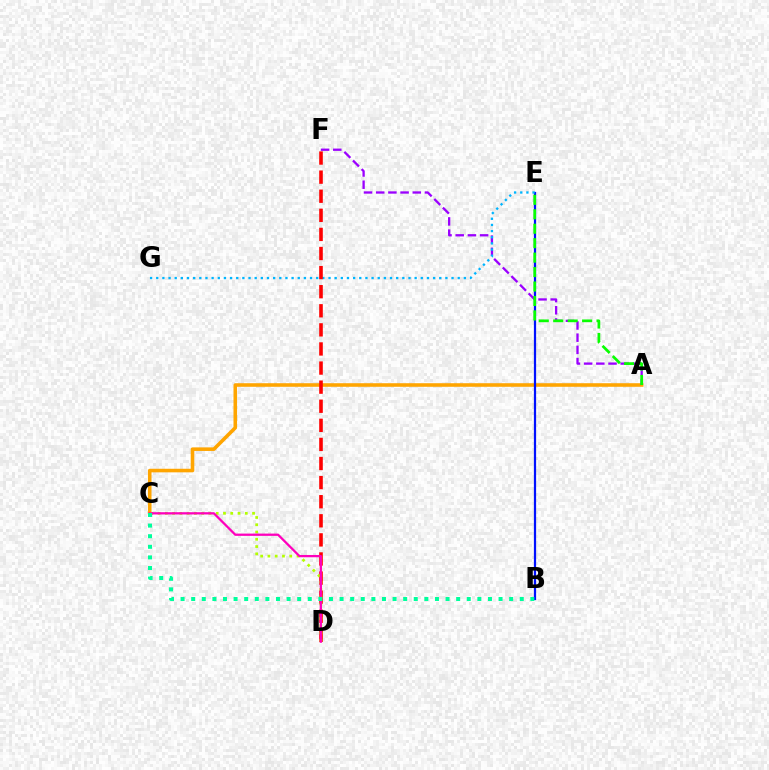{('A', 'C'): [{'color': '#ffa500', 'line_style': 'solid', 'thickness': 2.57}], ('B', 'E'): [{'color': '#0010ff', 'line_style': 'solid', 'thickness': 1.6}], ('A', 'F'): [{'color': '#9b00ff', 'line_style': 'dashed', 'thickness': 1.66}], ('E', 'G'): [{'color': '#00b5ff', 'line_style': 'dotted', 'thickness': 1.67}], ('A', 'E'): [{'color': '#08ff00', 'line_style': 'dashed', 'thickness': 1.96}], ('D', 'F'): [{'color': '#ff0000', 'line_style': 'dashed', 'thickness': 2.59}], ('C', 'D'): [{'color': '#b3ff00', 'line_style': 'dotted', 'thickness': 1.97}, {'color': '#ff00bd', 'line_style': 'solid', 'thickness': 1.64}], ('B', 'C'): [{'color': '#00ff9d', 'line_style': 'dotted', 'thickness': 2.88}]}